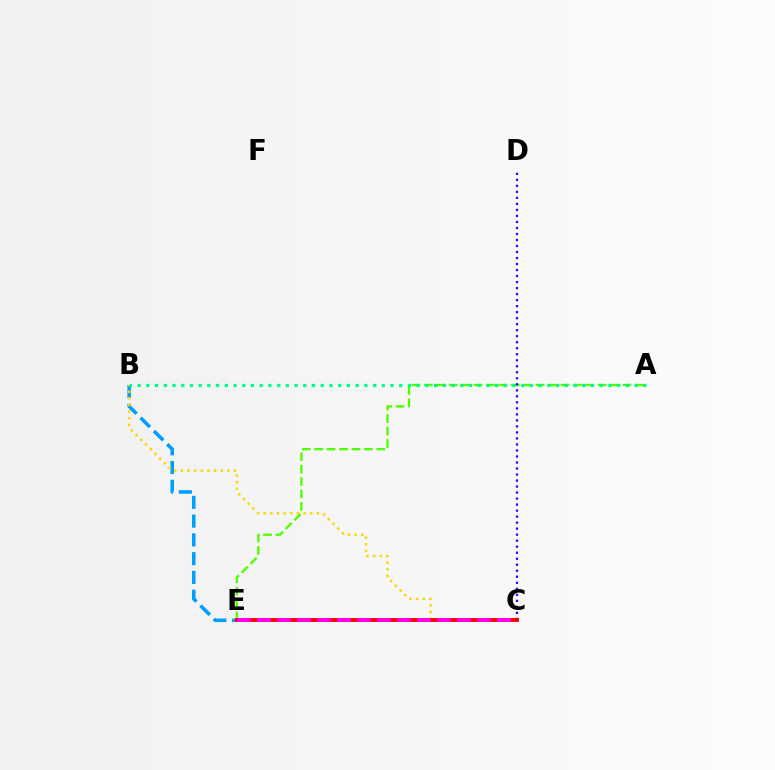{('B', 'E'): [{'color': '#009eff', 'line_style': 'dashed', 'thickness': 2.55}], ('A', 'E'): [{'color': '#4fff00', 'line_style': 'dashed', 'thickness': 1.69}], ('B', 'C'): [{'color': '#ffd500', 'line_style': 'dotted', 'thickness': 1.81}], ('A', 'B'): [{'color': '#00ff86', 'line_style': 'dotted', 'thickness': 2.37}], ('C', 'D'): [{'color': '#3700ff', 'line_style': 'dotted', 'thickness': 1.63}], ('C', 'E'): [{'color': '#ff0000', 'line_style': 'solid', 'thickness': 2.79}, {'color': '#ff00ed', 'line_style': 'dashed', 'thickness': 2.72}]}